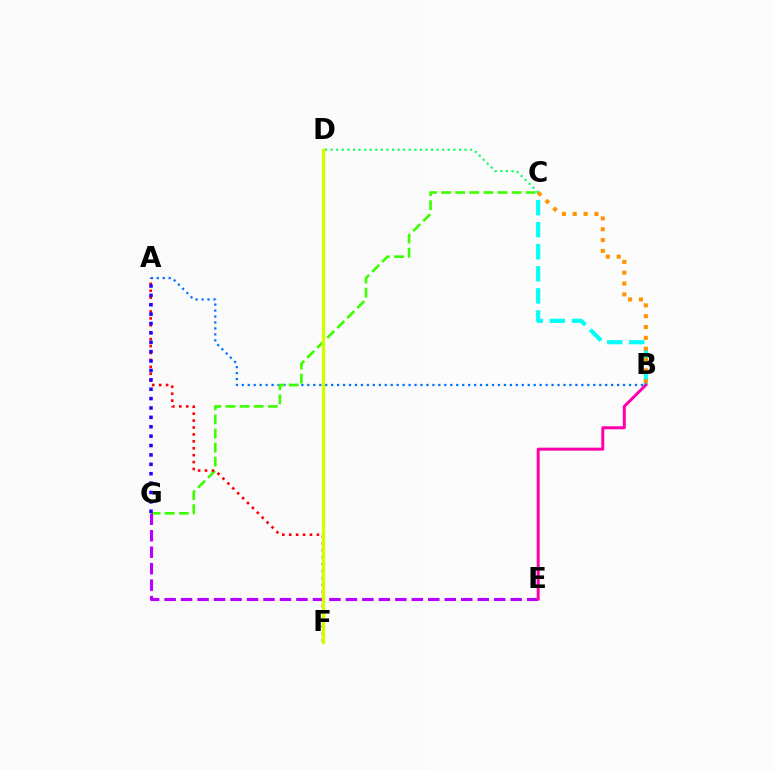{('B', 'C'): [{'color': '#00fff6', 'line_style': 'dashed', 'thickness': 3.0}, {'color': '#ff9400', 'line_style': 'dotted', 'thickness': 2.94}], ('A', 'B'): [{'color': '#0074ff', 'line_style': 'dotted', 'thickness': 1.62}], ('C', 'D'): [{'color': '#00ff5c', 'line_style': 'dotted', 'thickness': 1.52}], ('C', 'G'): [{'color': '#3dff00', 'line_style': 'dashed', 'thickness': 1.92}], ('E', 'G'): [{'color': '#b900ff', 'line_style': 'dashed', 'thickness': 2.24}], ('A', 'F'): [{'color': '#ff0000', 'line_style': 'dotted', 'thickness': 1.88}], ('D', 'F'): [{'color': '#d1ff00', 'line_style': 'solid', 'thickness': 2.44}], ('B', 'E'): [{'color': '#ff00ac', 'line_style': 'solid', 'thickness': 2.15}], ('A', 'G'): [{'color': '#2500ff', 'line_style': 'dotted', 'thickness': 2.55}]}